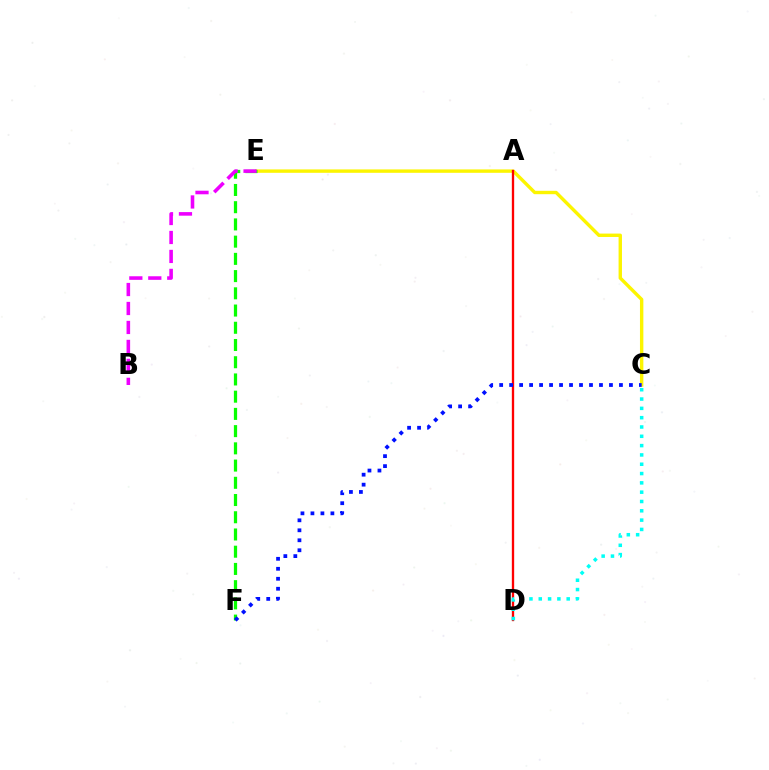{('C', 'E'): [{'color': '#fcf500', 'line_style': 'solid', 'thickness': 2.44}], ('E', 'F'): [{'color': '#08ff00', 'line_style': 'dashed', 'thickness': 2.34}], ('A', 'D'): [{'color': '#ff0000', 'line_style': 'solid', 'thickness': 1.67}], ('C', 'D'): [{'color': '#00fff6', 'line_style': 'dotted', 'thickness': 2.53}], ('B', 'E'): [{'color': '#ee00ff', 'line_style': 'dashed', 'thickness': 2.58}], ('C', 'F'): [{'color': '#0010ff', 'line_style': 'dotted', 'thickness': 2.71}]}